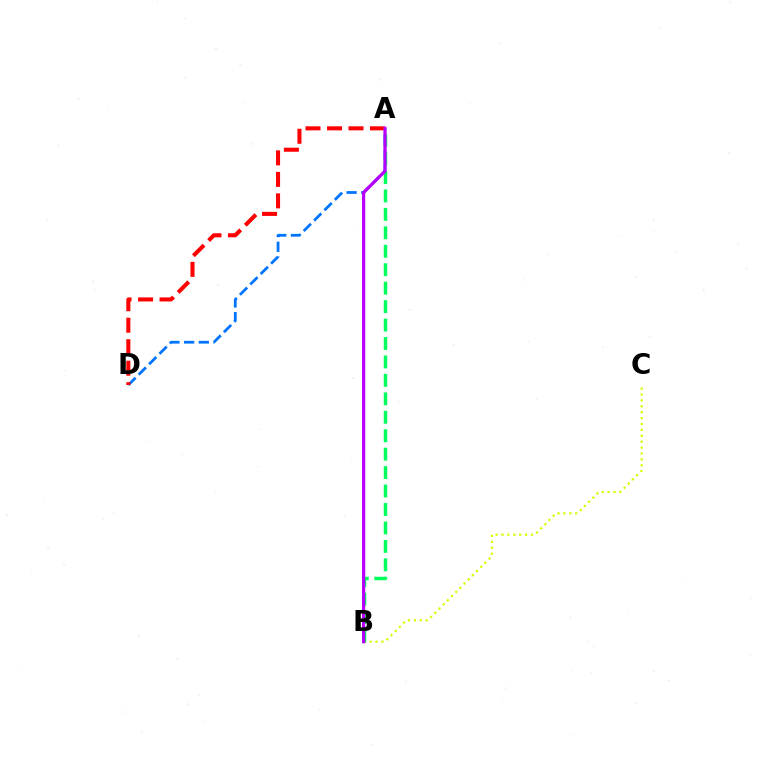{('B', 'C'): [{'color': '#d1ff00', 'line_style': 'dotted', 'thickness': 1.6}], ('A', 'D'): [{'color': '#0074ff', 'line_style': 'dashed', 'thickness': 1.99}, {'color': '#ff0000', 'line_style': 'dashed', 'thickness': 2.92}], ('A', 'B'): [{'color': '#00ff5c', 'line_style': 'dashed', 'thickness': 2.51}, {'color': '#b900ff', 'line_style': 'solid', 'thickness': 2.3}]}